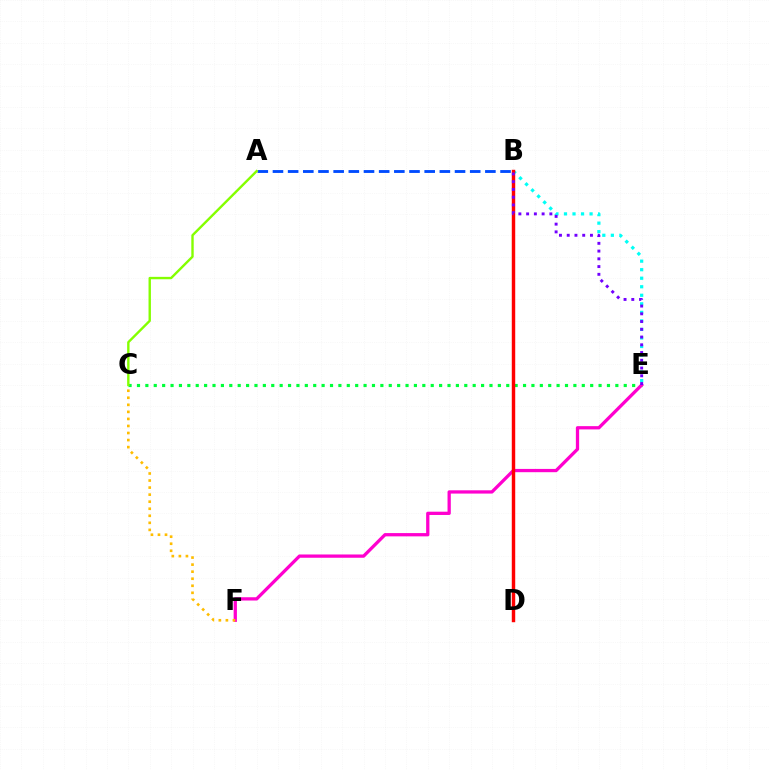{('B', 'E'): [{'color': '#00fff6', 'line_style': 'dotted', 'thickness': 2.32}, {'color': '#7200ff', 'line_style': 'dotted', 'thickness': 2.11}], ('C', 'E'): [{'color': '#00ff39', 'line_style': 'dotted', 'thickness': 2.28}], ('E', 'F'): [{'color': '#ff00cf', 'line_style': 'solid', 'thickness': 2.36}], ('C', 'F'): [{'color': '#ffbd00', 'line_style': 'dotted', 'thickness': 1.91}], ('B', 'D'): [{'color': '#ff0000', 'line_style': 'solid', 'thickness': 2.47}], ('A', 'B'): [{'color': '#004bff', 'line_style': 'dashed', 'thickness': 2.06}], ('A', 'C'): [{'color': '#84ff00', 'line_style': 'solid', 'thickness': 1.72}]}